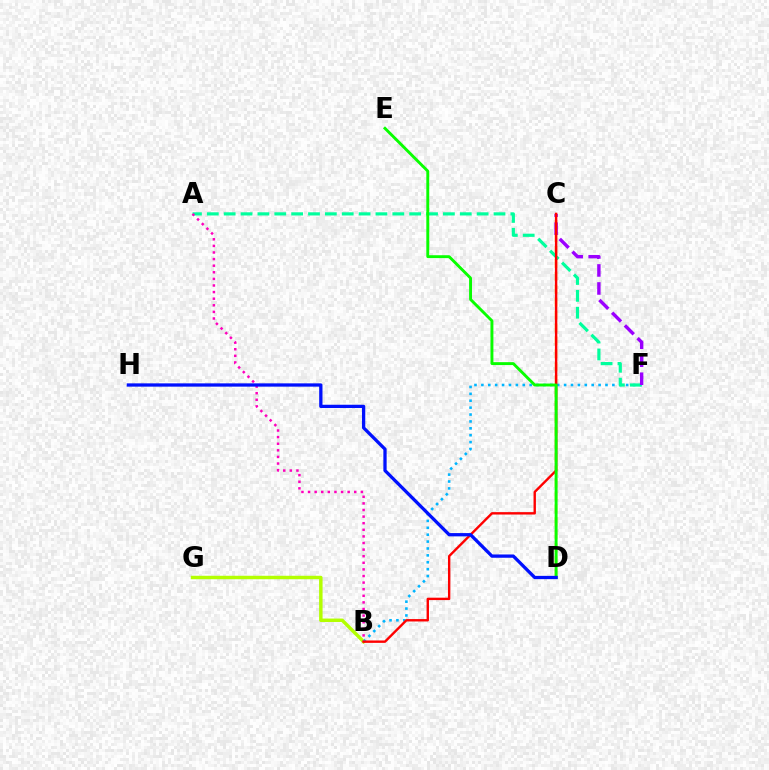{('B', 'G'): [{'color': '#b3ff00', 'line_style': 'solid', 'thickness': 2.49}], ('C', 'D'): [{'color': '#ffa500', 'line_style': 'dashed', 'thickness': 1.76}], ('B', 'F'): [{'color': '#00b5ff', 'line_style': 'dotted', 'thickness': 1.87}], ('A', 'F'): [{'color': '#00ff9d', 'line_style': 'dashed', 'thickness': 2.29}], ('A', 'B'): [{'color': '#ff00bd', 'line_style': 'dotted', 'thickness': 1.79}], ('C', 'F'): [{'color': '#9b00ff', 'line_style': 'dashed', 'thickness': 2.44}], ('B', 'C'): [{'color': '#ff0000', 'line_style': 'solid', 'thickness': 1.72}], ('D', 'E'): [{'color': '#08ff00', 'line_style': 'solid', 'thickness': 2.09}], ('D', 'H'): [{'color': '#0010ff', 'line_style': 'solid', 'thickness': 2.36}]}